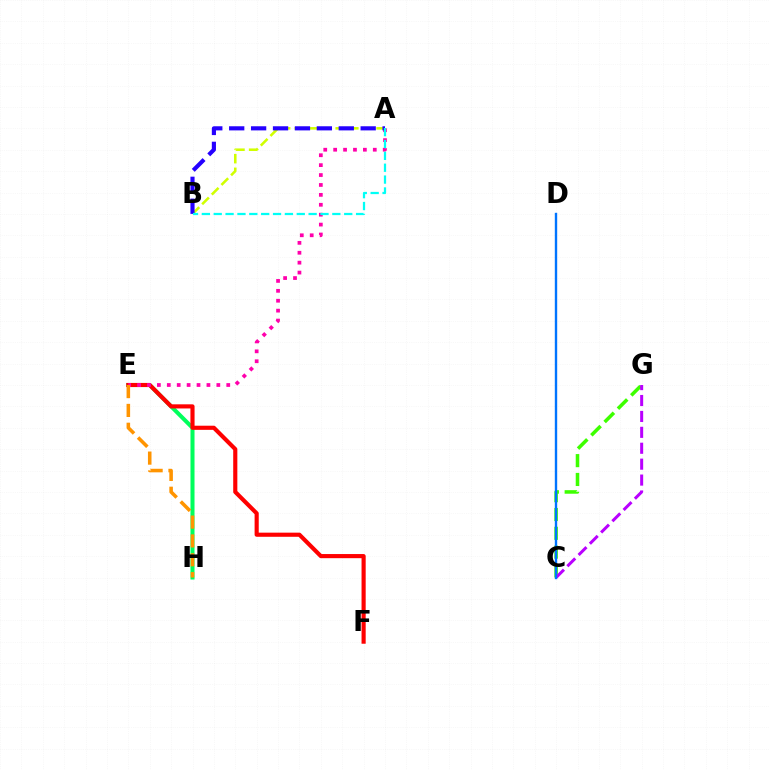{('E', 'H'): [{'color': '#00ff5c', 'line_style': 'solid', 'thickness': 2.9}, {'color': '#ff9400', 'line_style': 'dashed', 'thickness': 2.56}], ('C', 'G'): [{'color': '#3dff00', 'line_style': 'dashed', 'thickness': 2.56}, {'color': '#b900ff', 'line_style': 'dashed', 'thickness': 2.16}], ('E', 'F'): [{'color': '#ff0000', 'line_style': 'solid', 'thickness': 2.98}], ('A', 'E'): [{'color': '#ff00ac', 'line_style': 'dotted', 'thickness': 2.69}], ('A', 'B'): [{'color': '#d1ff00', 'line_style': 'dashed', 'thickness': 1.85}, {'color': '#2500ff', 'line_style': 'dashed', 'thickness': 2.98}, {'color': '#00fff6', 'line_style': 'dashed', 'thickness': 1.61}], ('C', 'D'): [{'color': '#0074ff', 'line_style': 'solid', 'thickness': 1.71}]}